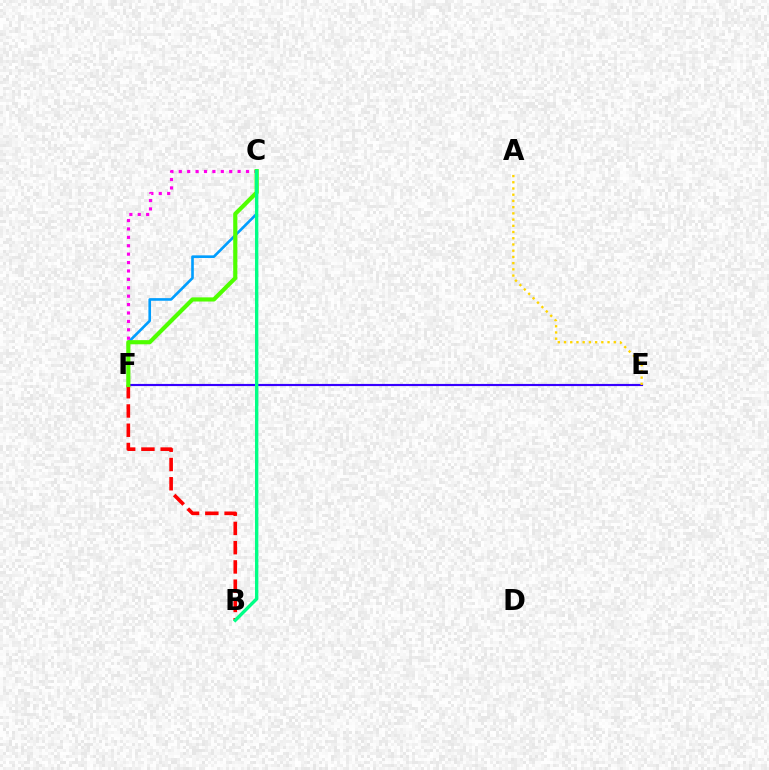{('E', 'F'): [{'color': '#3700ff', 'line_style': 'solid', 'thickness': 1.55}], ('C', 'F'): [{'color': '#009eff', 'line_style': 'solid', 'thickness': 1.89}, {'color': '#ff00ed', 'line_style': 'dotted', 'thickness': 2.28}, {'color': '#4fff00', 'line_style': 'solid', 'thickness': 2.99}], ('B', 'F'): [{'color': '#ff0000', 'line_style': 'dashed', 'thickness': 2.62}], ('B', 'C'): [{'color': '#00ff86', 'line_style': 'solid', 'thickness': 2.42}], ('A', 'E'): [{'color': '#ffd500', 'line_style': 'dotted', 'thickness': 1.69}]}